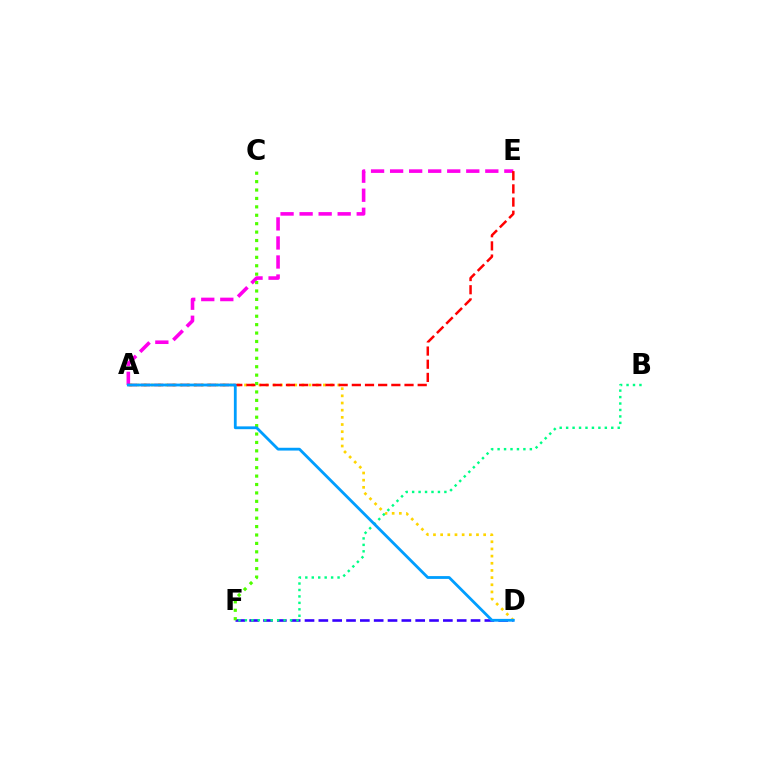{('A', 'E'): [{'color': '#ff00ed', 'line_style': 'dashed', 'thickness': 2.59}, {'color': '#ff0000', 'line_style': 'dashed', 'thickness': 1.79}], ('A', 'D'): [{'color': '#ffd500', 'line_style': 'dotted', 'thickness': 1.95}, {'color': '#009eff', 'line_style': 'solid', 'thickness': 2.02}], ('D', 'F'): [{'color': '#3700ff', 'line_style': 'dashed', 'thickness': 1.88}], ('B', 'F'): [{'color': '#00ff86', 'line_style': 'dotted', 'thickness': 1.75}], ('C', 'F'): [{'color': '#4fff00', 'line_style': 'dotted', 'thickness': 2.29}]}